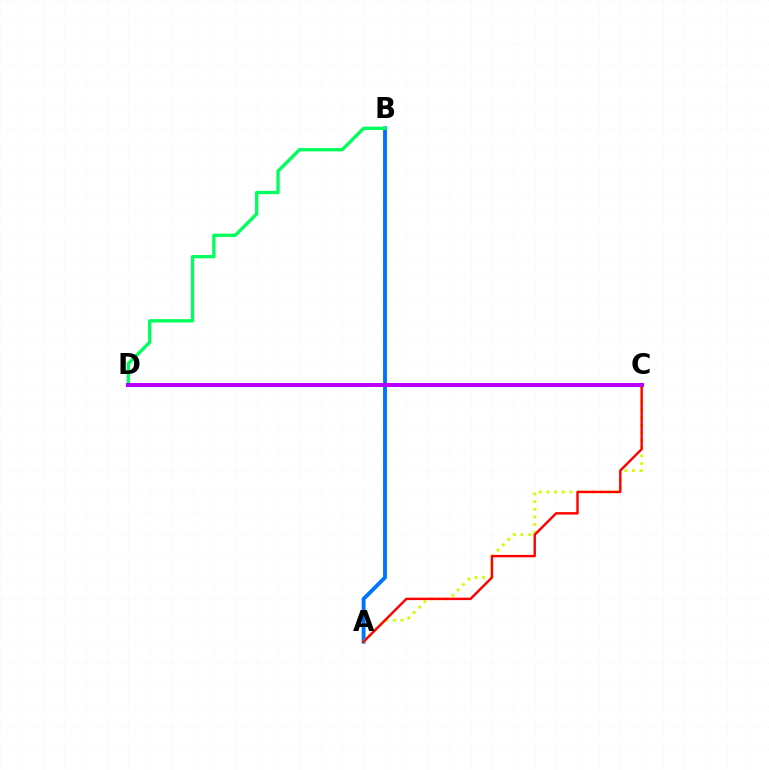{('A', 'B'): [{'color': '#0074ff', 'line_style': 'solid', 'thickness': 2.79}], ('B', 'D'): [{'color': '#00ff5c', 'line_style': 'solid', 'thickness': 2.39}], ('A', 'C'): [{'color': '#d1ff00', 'line_style': 'dotted', 'thickness': 2.07}, {'color': '#ff0000', 'line_style': 'solid', 'thickness': 1.74}], ('C', 'D'): [{'color': '#b900ff', 'line_style': 'solid', 'thickness': 2.91}]}